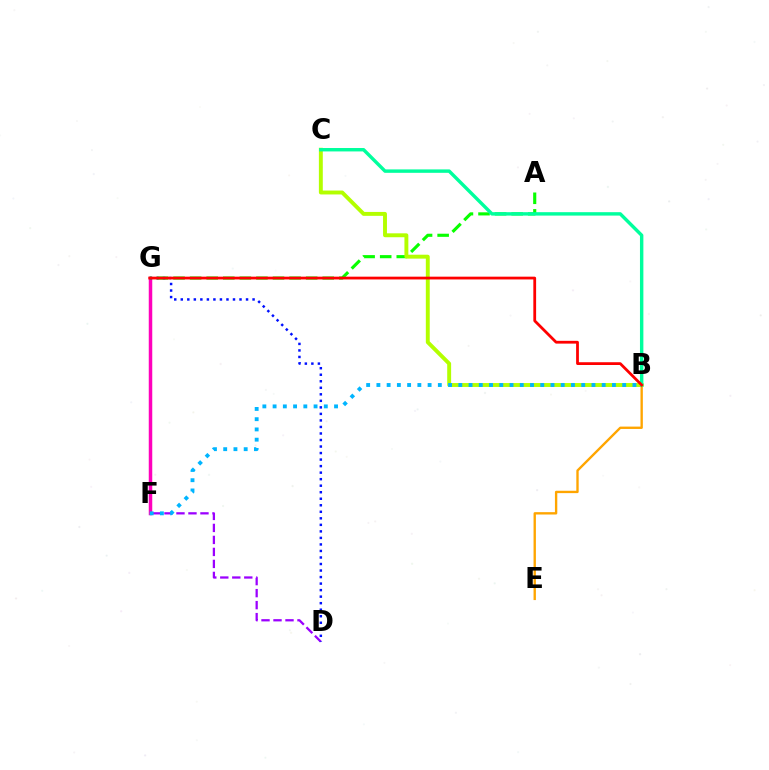{('D', 'F'): [{'color': '#9b00ff', 'line_style': 'dashed', 'thickness': 1.63}], ('F', 'G'): [{'color': '#ff00bd', 'line_style': 'solid', 'thickness': 2.52}], ('A', 'G'): [{'color': '#08ff00', 'line_style': 'dashed', 'thickness': 2.25}], ('B', 'E'): [{'color': '#ffa500', 'line_style': 'solid', 'thickness': 1.7}], ('B', 'C'): [{'color': '#b3ff00', 'line_style': 'solid', 'thickness': 2.81}, {'color': '#00ff9d', 'line_style': 'solid', 'thickness': 2.46}], ('D', 'G'): [{'color': '#0010ff', 'line_style': 'dotted', 'thickness': 1.77}], ('B', 'G'): [{'color': '#ff0000', 'line_style': 'solid', 'thickness': 2.0}], ('B', 'F'): [{'color': '#00b5ff', 'line_style': 'dotted', 'thickness': 2.78}]}